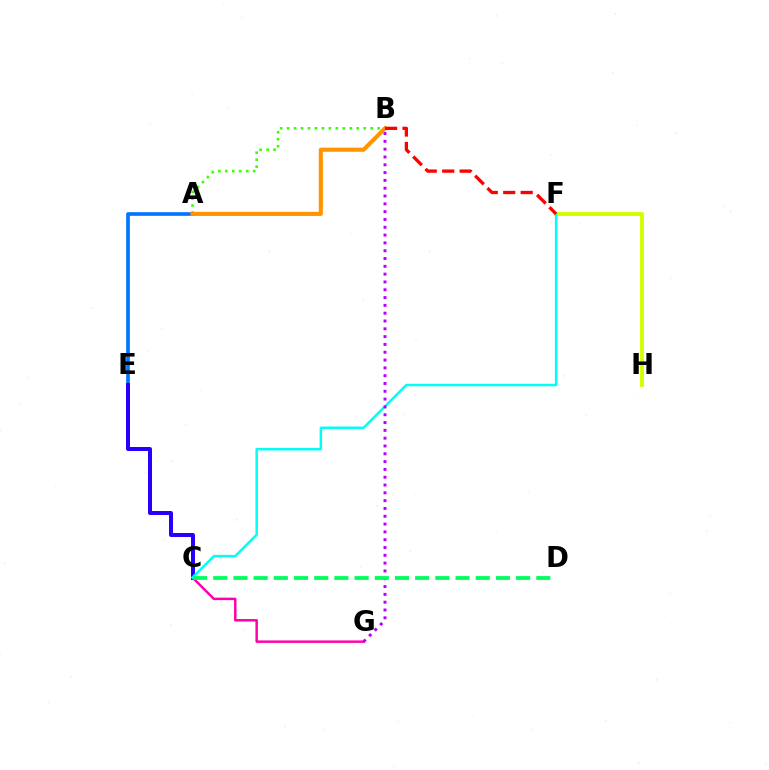{('A', 'B'): [{'color': '#3dff00', 'line_style': 'dotted', 'thickness': 1.89}, {'color': '#ff9400', 'line_style': 'solid', 'thickness': 2.97}], ('F', 'H'): [{'color': '#d1ff00', 'line_style': 'solid', 'thickness': 2.78}], ('C', 'G'): [{'color': '#ff00ac', 'line_style': 'solid', 'thickness': 1.79}], ('A', 'E'): [{'color': '#0074ff', 'line_style': 'solid', 'thickness': 2.63}], ('C', 'E'): [{'color': '#2500ff', 'line_style': 'solid', 'thickness': 2.87}], ('C', 'F'): [{'color': '#00fff6', 'line_style': 'solid', 'thickness': 1.8}], ('B', 'G'): [{'color': '#b900ff', 'line_style': 'dotted', 'thickness': 2.12}], ('B', 'F'): [{'color': '#ff0000', 'line_style': 'dashed', 'thickness': 2.37}], ('C', 'D'): [{'color': '#00ff5c', 'line_style': 'dashed', 'thickness': 2.74}]}